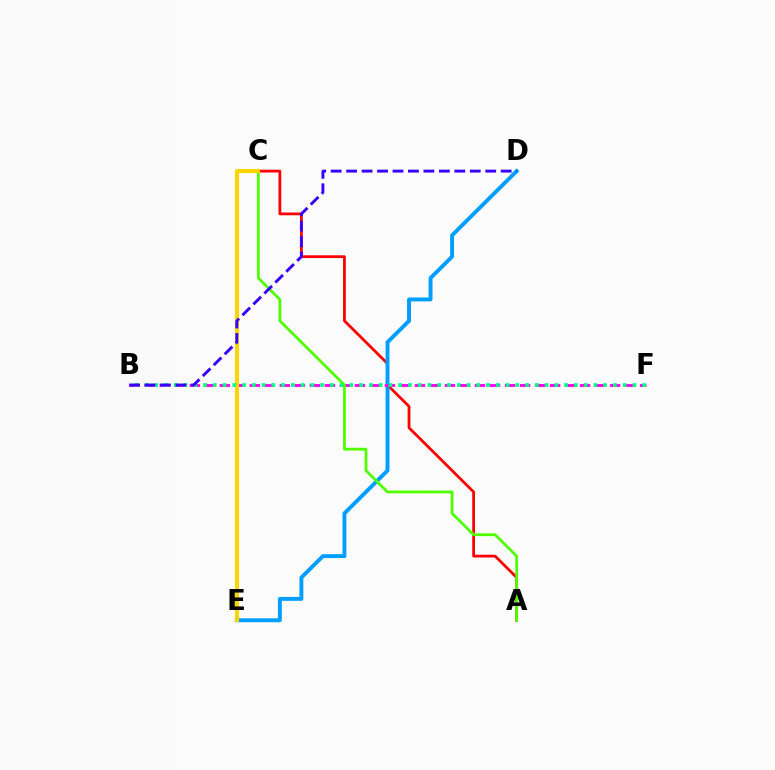{('A', 'C'): [{'color': '#ff0000', 'line_style': 'solid', 'thickness': 2.0}, {'color': '#4fff00', 'line_style': 'solid', 'thickness': 2.0}], ('D', 'E'): [{'color': '#009eff', 'line_style': 'solid', 'thickness': 2.82}], ('B', 'F'): [{'color': '#ff00ed', 'line_style': 'dashed', 'thickness': 2.04}, {'color': '#00ff86', 'line_style': 'dotted', 'thickness': 2.65}], ('C', 'E'): [{'color': '#ffd500', 'line_style': 'solid', 'thickness': 2.92}], ('B', 'D'): [{'color': '#3700ff', 'line_style': 'dashed', 'thickness': 2.1}]}